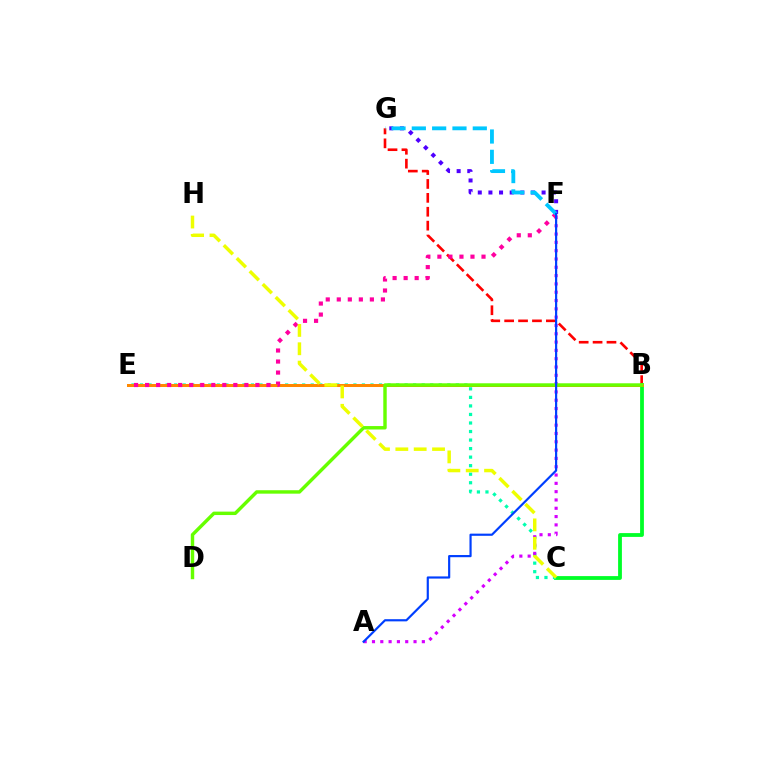{('B', 'G'): [{'color': '#ff0000', 'line_style': 'dashed', 'thickness': 1.89}], ('B', 'C'): [{'color': '#00ff27', 'line_style': 'solid', 'thickness': 2.73}], ('C', 'E'): [{'color': '#00ffaf', 'line_style': 'dotted', 'thickness': 2.32}], ('A', 'F'): [{'color': '#d600ff', 'line_style': 'dotted', 'thickness': 2.26}, {'color': '#003fff', 'line_style': 'solid', 'thickness': 1.57}], ('B', 'E'): [{'color': '#ff8800', 'line_style': 'solid', 'thickness': 2.17}], ('E', 'F'): [{'color': '#ff00a0', 'line_style': 'dotted', 'thickness': 3.0}], ('F', 'G'): [{'color': '#4f00ff', 'line_style': 'dotted', 'thickness': 2.89}, {'color': '#00c7ff', 'line_style': 'dashed', 'thickness': 2.76}], ('B', 'D'): [{'color': '#66ff00', 'line_style': 'solid', 'thickness': 2.47}], ('C', 'H'): [{'color': '#eeff00', 'line_style': 'dashed', 'thickness': 2.49}]}